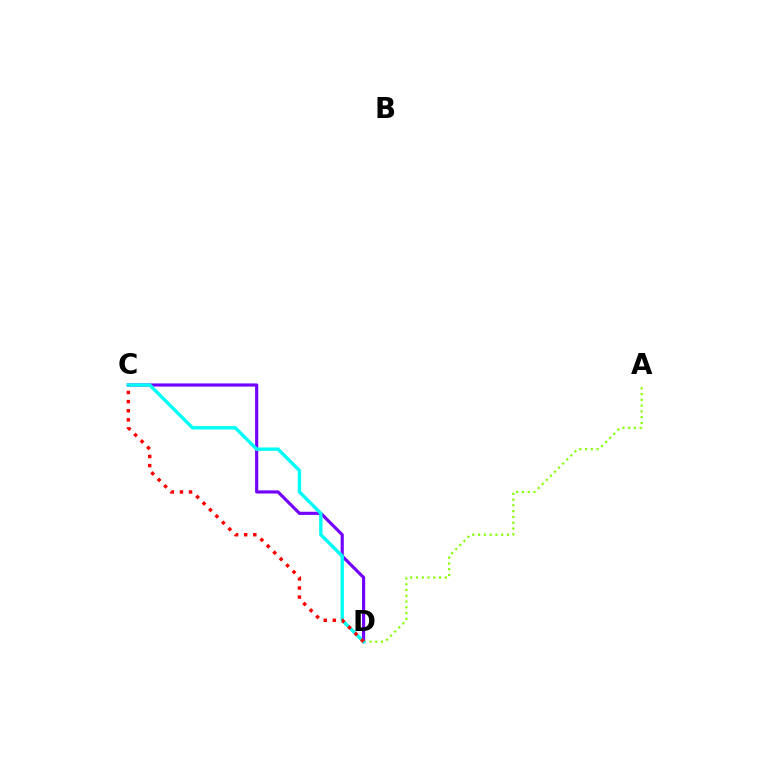{('A', 'D'): [{'color': '#84ff00', 'line_style': 'dotted', 'thickness': 1.57}], ('C', 'D'): [{'color': '#7200ff', 'line_style': 'solid', 'thickness': 2.27}, {'color': '#00fff6', 'line_style': 'solid', 'thickness': 2.43}, {'color': '#ff0000', 'line_style': 'dotted', 'thickness': 2.47}]}